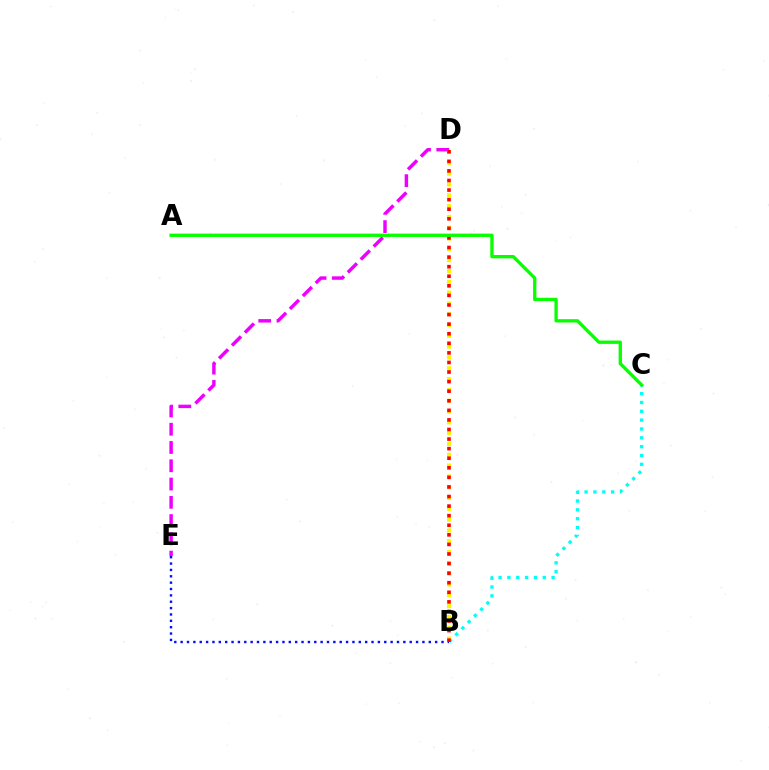{('D', 'E'): [{'color': '#ee00ff', 'line_style': 'dashed', 'thickness': 2.48}], ('B', 'C'): [{'color': '#00fff6', 'line_style': 'dotted', 'thickness': 2.4}], ('B', 'E'): [{'color': '#0010ff', 'line_style': 'dotted', 'thickness': 1.73}], ('B', 'D'): [{'color': '#fcf500', 'line_style': 'dotted', 'thickness': 2.94}, {'color': '#ff0000', 'line_style': 'dotted', 'thickness': 2.6}], ('A', 'C'): [{'color': '#08ff00', 'line_style': 'solid', 'thickness': 2.39}]}